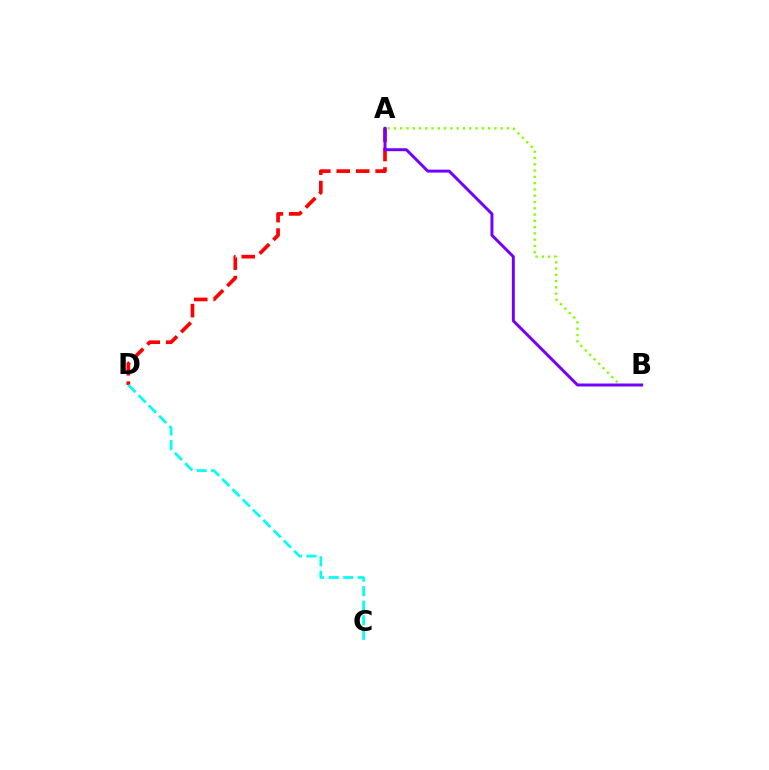{('A', 'D'): [{'color': '#ff0000', 'line_style': 'dashed', 'thickness': 2.64}], ('C', 'D'): [{'color': '#00fff6', 'line_style': 'dashed', 'thickness': 1.97}], ('A', 'B'): [{'color': '#84ff00', 'line_style': 'dotted', 'thickness': 1.71}, {'color': '#7200ff', 'line_style': 'solid', 'thickness': 2.13}]}